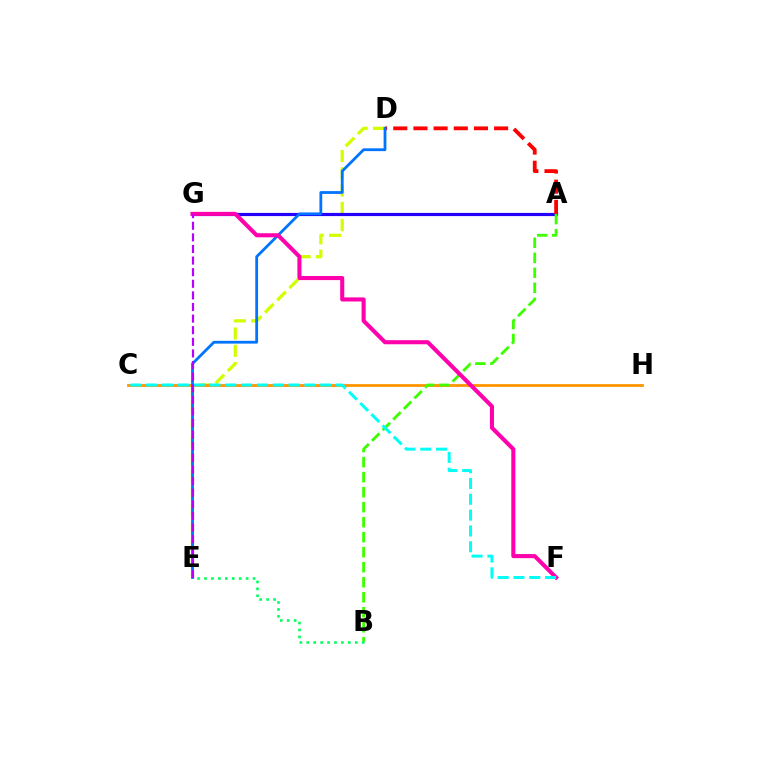{('D', 'E'): [{'color': '#d1ff00', 'line_style': 'dashed', 'thickness': 2.35}, {'color': '#0074ff', 'line_style': 'solid', 'thickness': 2.01}], ('A', 'G'): [{'color': '#2500ff', 'line_style': 'solid', 'thickness': 2.29}], ('C', 'H'): [{'color': '#ff9400', 'line_style': 'solid', 'thickness': 2.0}], ('A', 'D'): [{'color': '#ff0000', 'line_style': 'dashed', 'thickness': 2.74}], ('A', 'B'): [{'color': '#3dff00', 'line_style': 'dashed', 'thickness': 2.04}], ('F', 'G'): [{'color': '#ff00ac', 'line_style': 'solid', 'thickness': 2.94}], ('B', 'E'): [{'color': '#00ff5c', 'line_style': 'dotted', 'thickness': 1.88}], ('C', 'F'): [{'color': '#00fff6', 'line_style': 'dashed', 'thickness': 2.15}], ('E', 'G'): [{'color': '#b900ff', 'line_style': 'dashed', 'thickness': 1.58}]}